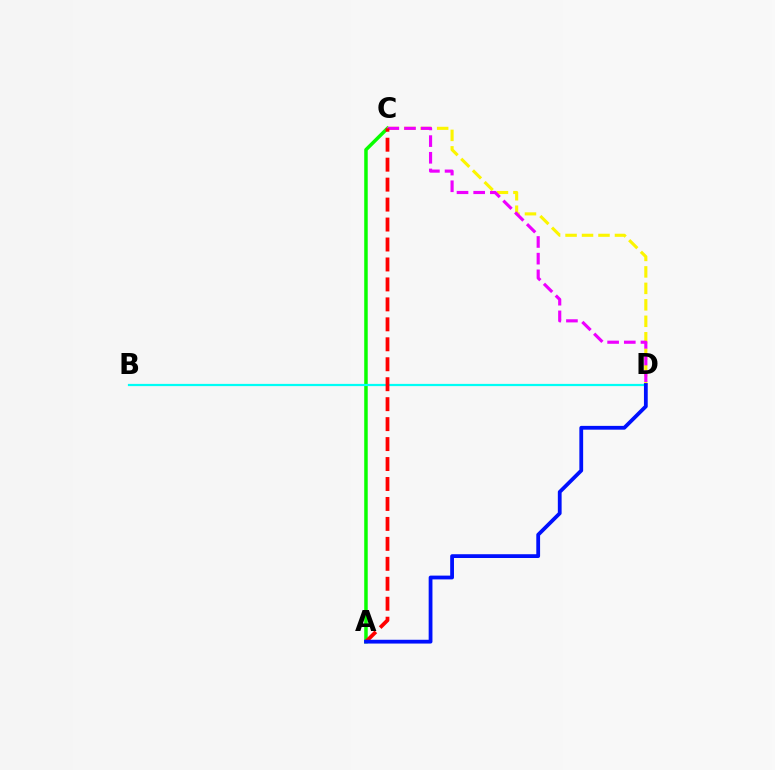{('A', 'C'): [{'color': '#08ff00', 'line_style': 'solid', 'thickness': 2.52}, {'color': '#ff0000', 'line_style': 'dashed', 'thickness': 2.71}], ('C', 'D'): [{'color': '#fcf500', 'line_style': 'dashed', 'thickness': 2.24}, {'color': '#ee00ff', 'line_style': 'dashed', 'thickness': 2.26}], ('B', 'D'): [{'color': '#00fff6', 'line_style': 'solid', 'thickness': 1.59}], ('A', 'D'): [{'color': '#0010ff', 'line_style': 'solid', 'thickness': 2.73}]}